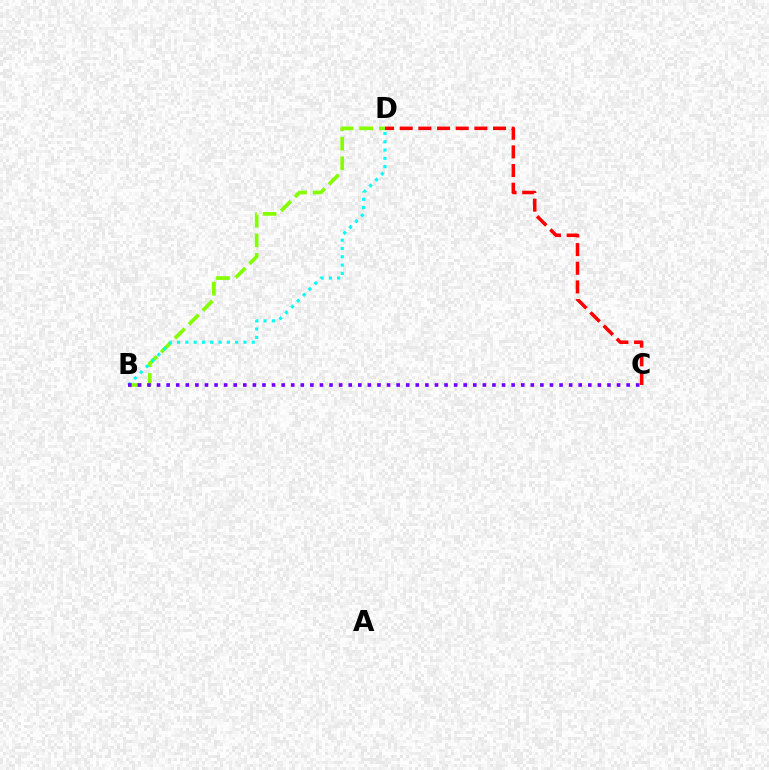{('B', 'D'): [{'color': '#84ff00', 'line_style': 'dashed', 'thickness': 2.67}, {'color': '#00fff6', 'line_style': 'dotted', 'thickness': 2.25}], ('B', 'C'): [{'color': '#7200ff', 'line_style': 'dotted', 'thickness': 2.6}], ('C', 'D'): [{'color': '#ff0000', 'line_style': 'dashed', 'thickness': 2.54}]}